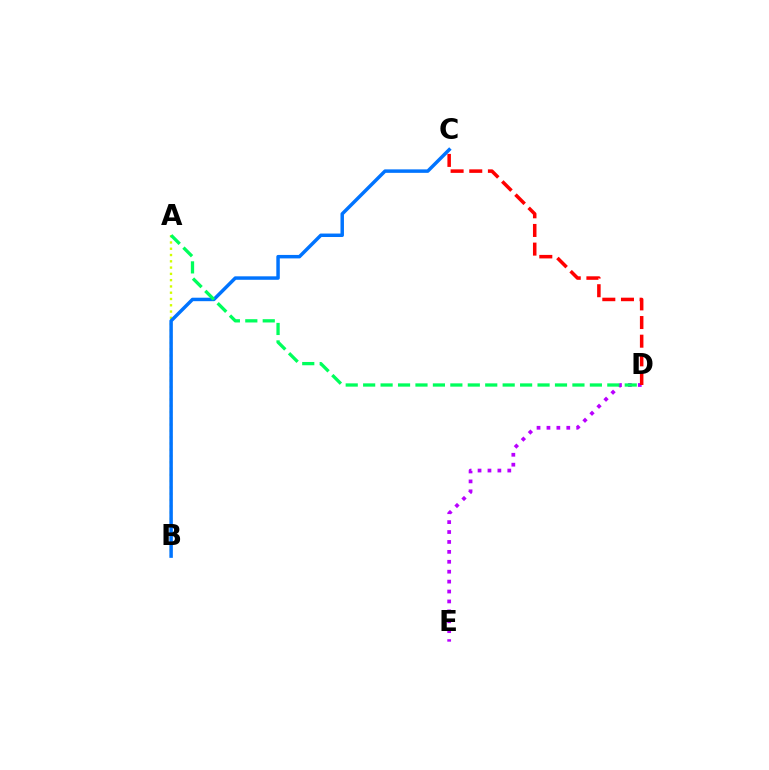{('D', 'E'): [{'color': '#b900ff', 'line_style': 'dotted', 'thickness': 2.69}], ('A', 'B'): [{'color': '#d1ff00', 'line_style': 'dotted', 'thickness': 1.71}], ('B', 'C'): [{'color': '#0074ff', 'line_style': 'solid', 'thickness': 2.5}], ('A', 'D'): [{'color': '#00ff5c', 'line_style': 'dashed', 'thickness': 2.37}], ('C', 'D'): [{'color': '#ff0000', 'line_style': 'dashed', 'thickness': 2.53}]}